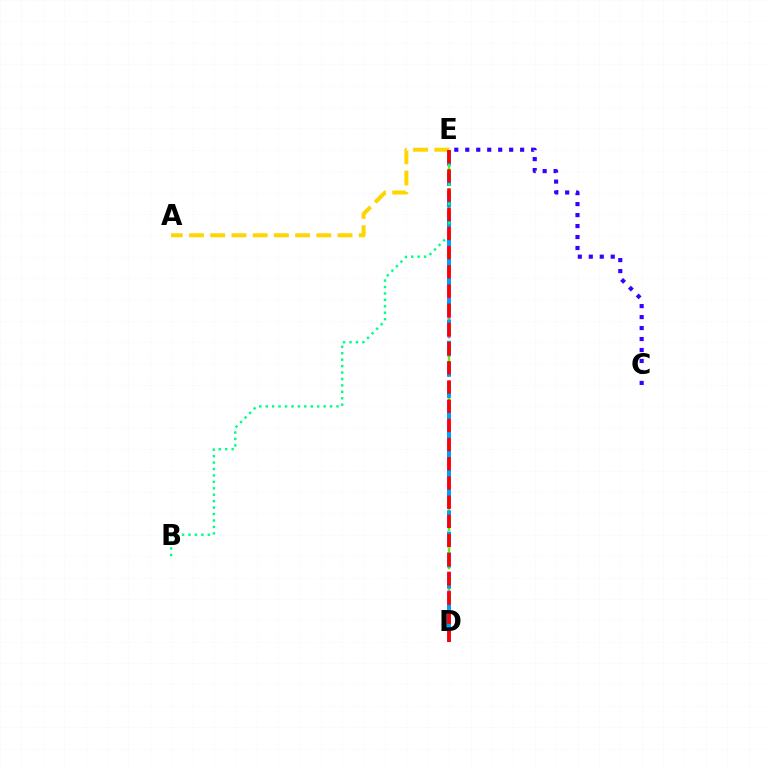{('D', 'E'): [{'color': '#4fff00', 'line_style': 'dashed', 'thickness': 1.74}, {'color': '#ff00ed', 'line_style': 'dashed', 'thickness': 2.59}, {'color': '#009eff', 'line_style': 'dashed', 'thickness': 2.88}, {'color': '#ff0000', 'line_style': 'dashed', 'thickness': 2.61}], ('A', 'E'): [{'color': '#ffd500', 'line_style': 'dashed', 'thickness': 2.88}], ('C', 'E'): [{'color': '#3700ff', 'line_style': 'dotted', 'thickness': 2.98}], ('B', 'E'): [{'color': '#00ff86', 'line_style': 'dotted', 'thickness': 1.75}]}